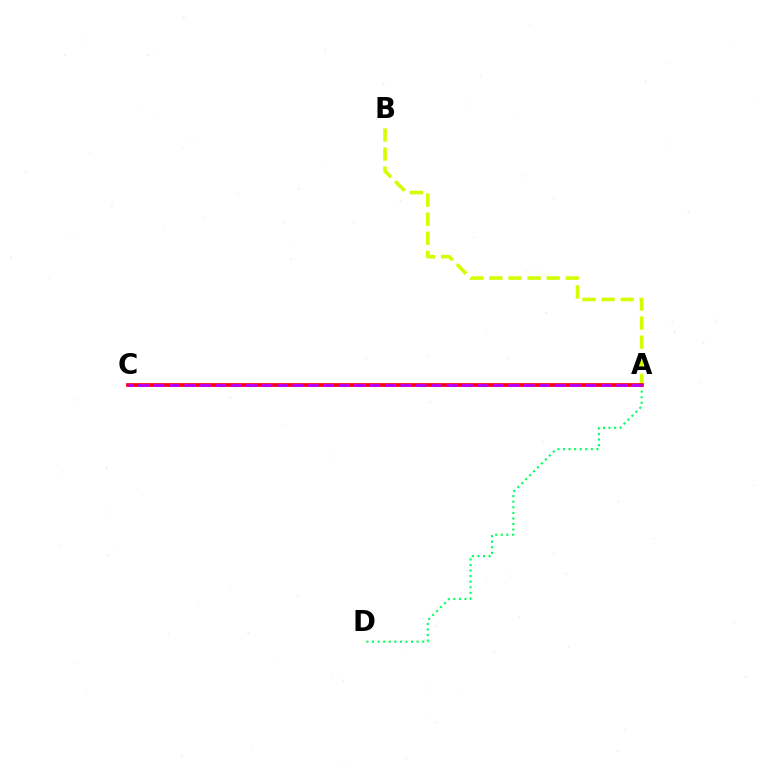{('A', 'C'): [{'color': '#0074ff', 'line_style': 'solid', 'thickness': 1.69}, {'color': '#ff0000', 'line_style': 'solid', 'thickness': 2.65}, {'color': '#b900ff', 'line_style': 'dashed', 'thickness': 2.1}], ('A', 'D'): [{'color': '#00ff5c', 'line_style': 'dotted', 'thickness': 1.52}], ('A', 'B'): [{'color': '#d1ff00', 'line_style': 'dashed', 'thickness': 2.59}]}